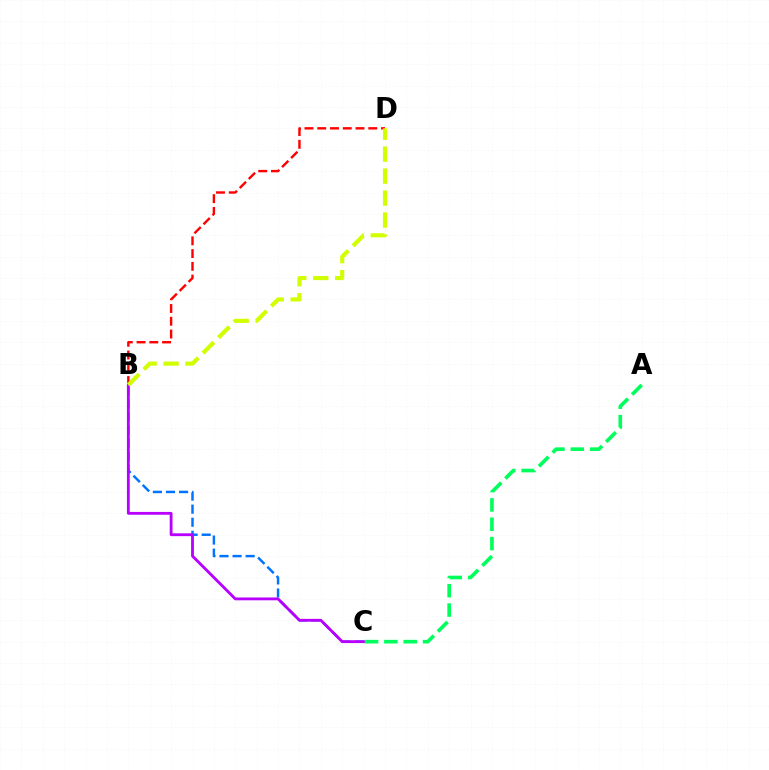{('B', 'C'): [{'color': '#0074ff', 'line_style': 'dashed', 'thickness': 1.78}, {'color': '#b900ff', 'line_style': 'solid', 'thickness': 2.03}], ('B', 'D'): [{'color': '#ff0000', 'line_style': 'dashed', 'thickness': 1.73}, {'color': '#d1ff00', 'line_style': 'dashed', 'thickness': 2.98}], ('A', 'C'): [{'color': '#00ff5c', 'line_style': 'dashed', 'thickness': 2.63}]}